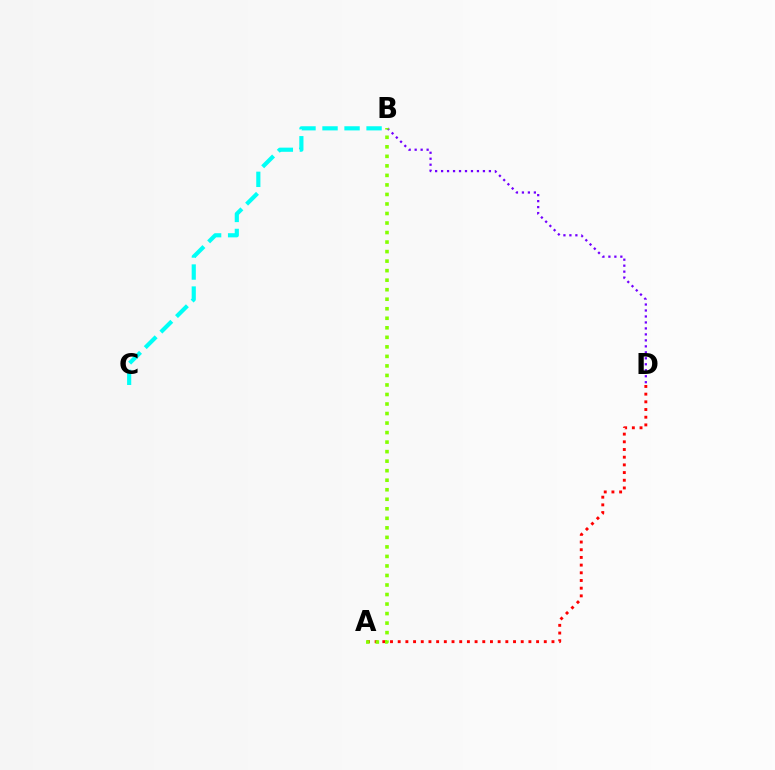{('B', 'C'): [{'color': '#00fff6', 'line_style': 'dashed', 'thickness': 2.99}], ('B', 'D'): [{'color': '#7200ff', 'line_style': 'dotted', 'thickness': 1.62}], ('A', 'D'): [{'color': '#ff0000', 'line_style': 'dotted', 'thickness': 2.09}], ('A', 'B'): [{'color': '#84ff00', 'line_style': 'dotted', 'thickness': 2.59}]}